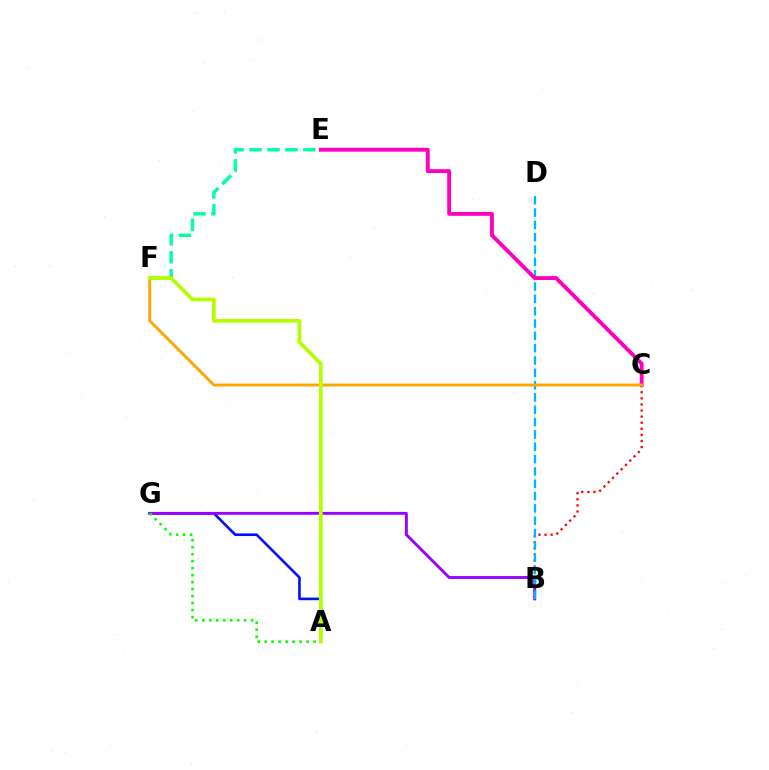{('A', 'G'): [{'color': '#0010ff', 'line_style': 'solid', 'thickness': 1.89}, {'color': '#08ff00', 'line_style': 'dotted', 'thickness': 1.9}], ('B', 'C'): [{'color': '#ff0000', 'line_style': 'dotted', 'thickness': 1.66}], ('B', 'G'): [{'color': '#9b00ff', 'line_style': 'solid', 'thickness': 2.07}], ('B', 'D'): [{'color': '#00b5ff', 'line_style': 'dashed', 'thickness': 1.67}], ('C', 'E'): [{'color': '#ff00bd', 'line_style': 'solid', 'thickness': 2.78}], ('E', 'F'): [{'color': '#00ff9d', 'line_style': 'dashed', 'thickness': 2.44}], ('C', 'F'): [{'color': '#ffa500', 'line_style': 'solid', 'thickness': 2.08}], ('A', 'F'): [{'color': '#b3ff00', 'line_style': 'solid', 'thickness': 2.69}]}